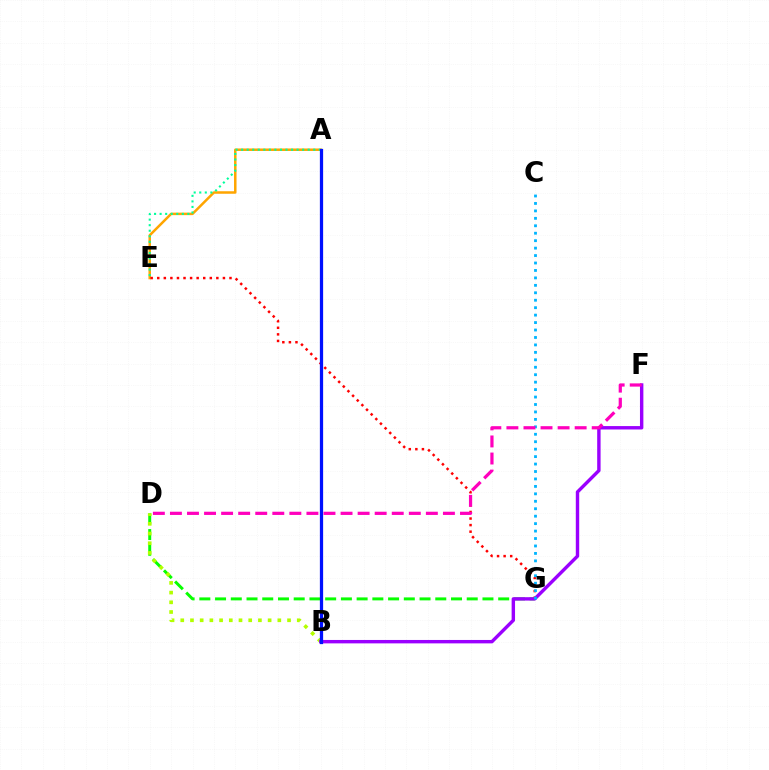{('A', 'E'): [{'color': '#ffa500', 'line_style': 'solid', 'thickness': 1.8}, {'color': '#00ff9d', 'line_style': 'dotted', 'thickness': 1.51}], ('D', 'G'): [{'color': '#08ff00', 'line_style': 'dashed', 'thickness': 2.14}], ('E', 'G'): [{'color': '#ff0000', 'line_style': 'dotted', 'thickness': 1.78}], ('B', 'D'): [{'color': '#b3ff00', 'line_style': 'dotted', 'thickness': 2.64}], ('B', 'F'): [{'color': '#9b00ff', 'line_style': 'solid', 'thickness': 2.45}], ('C', 'G'): [{'color': '#00b5ff', 'line_style': 'dotted', 'thickness': 2.02}], ('A', 'B'): [{'color': '#0010ff', 'line_style': 'solid', 'thickness': 2.33}], ('D', 'F'): [{'color': '#ff00bd', 'line_style': 'dashed', 'thickness': 2.32}]}